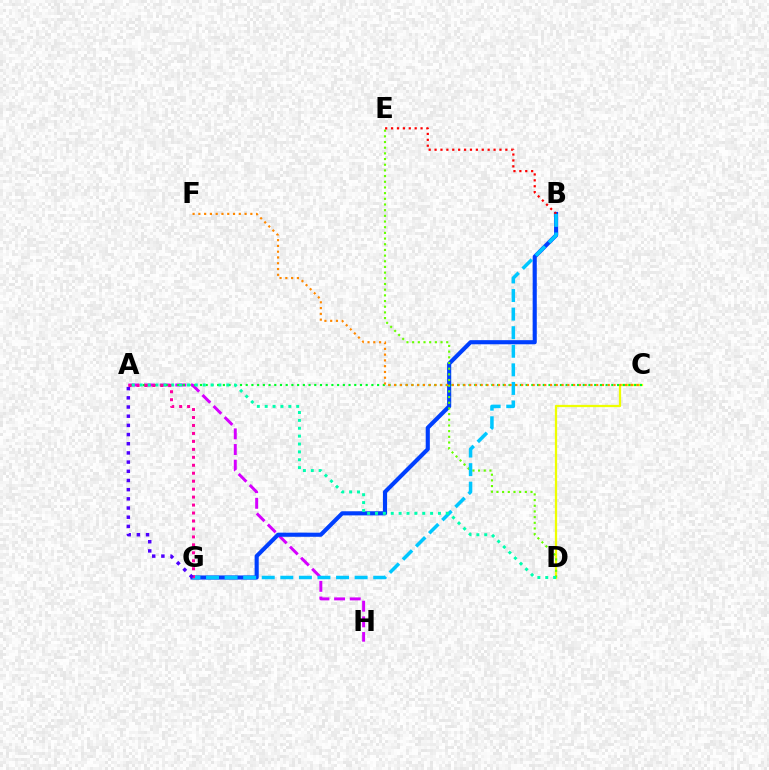{('A', 'H'): [{'color': '#d600ff', 'line_style': 'dashed', 'thickness': 2.13}], ('B', 'G'): [{'color': '#003fff', 'line_style': 'solid', 'thickness': 2.96}, {'color': '#00c7ff', 'line_style': 'dashed', 'thickness': 2.52}], ('C', 'D'): [{'color': '#eeff00', 'line_style': 'solid', 'thickness': 1.63}], ('D', 'E'): [{'color': '#66ff00', 'line_style': 'dotted', 'thickness': 1.54}], ('A', 'C'): [{'color': '#00ff27', 'line_style': 'dotted', 'thickness': 1.55}], ('B', 'E'): [{'color': '#ff0000', 'line_style': 'dotted', 'thickness': 1.6}], ('A', 'D'): [{'color': '#00ffaf', 'line_style': 'dotted', 'thickness': 2.14}], ('A', 'G'): [{'color': '#ff00a0', 'line_style': 'dotted', 'thickness': 2.16}, {'color': '#4f00ff', 'line_style': 'dotted', 'thickness': 2.5}], ('C', 'F'): [{'color': '#ff8800', 'line_style': 'dotted', 'thickness': 1.57}]}